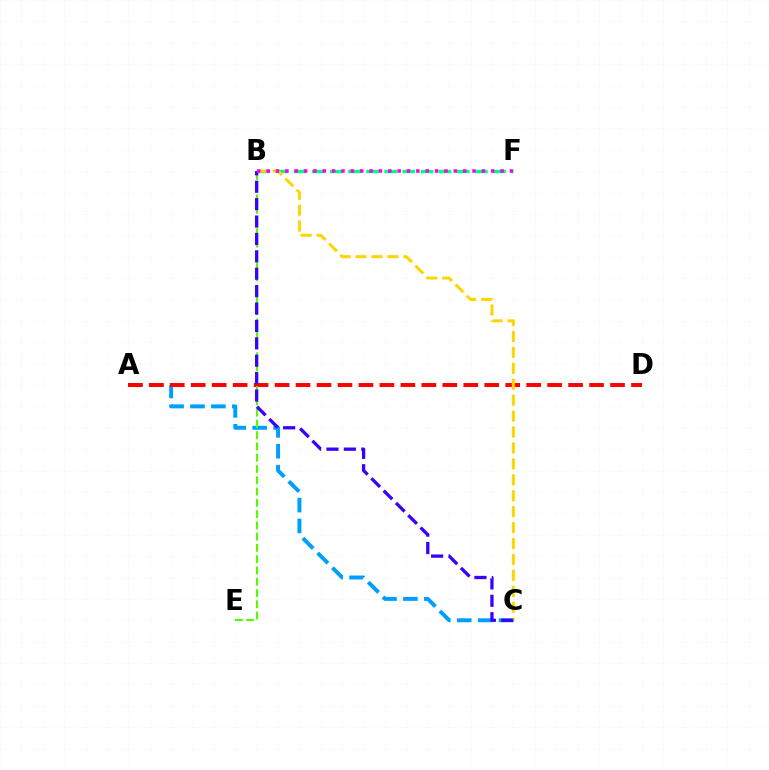{('A', 'C'): [{'color': '#009eff', 'line_style': 'dashed', 'thickness': 2.84}], ('B', 'F'): [{'color': '#00ff86', 'line_style': 'dashed', 'thickness': 2.46}, {'color': '#ff00ed', 'line_style': 'dotted', 'thickness': 2.54}], ('A', 'D'): [{'color': '#ff0000', 'line_style': 'dashed', 'thickness': 2.85}], ('B', 'E'): [{'color': '#4fff00', 'line_style': 'dashed', 'thickness': 1.53}], ('B', 'C'): [{'color': '#ffd500', 'line_style': 'dashed', 'thickness': 2.16}, {'color': '#3700ff', 'line_style': 'dashed', 'thickness': 2.36}]}